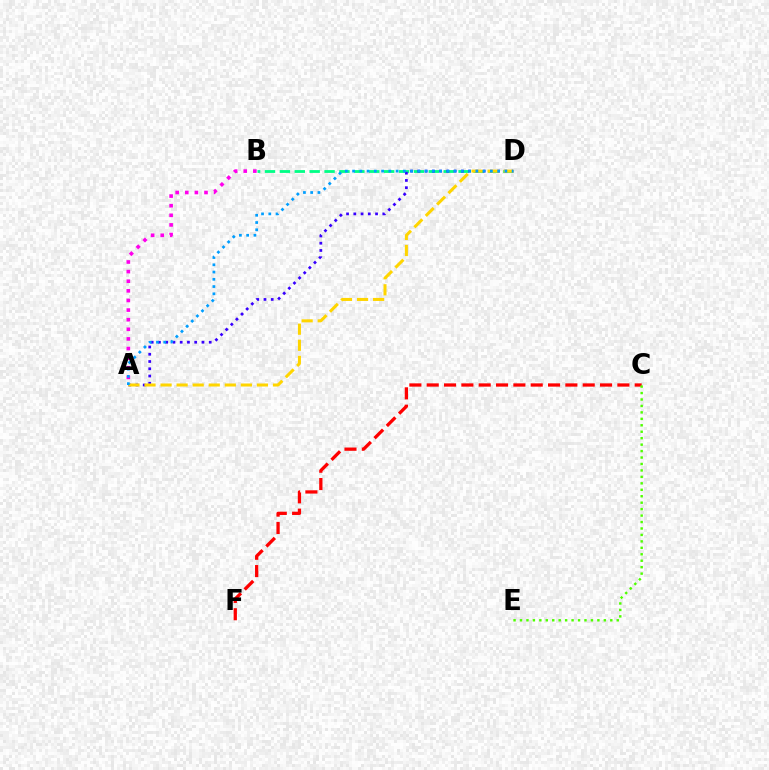{('B', 'D'): [{'color': '#00ff86', 'line_style': 'dashed', 'thickness': 2.02}], ('A', 'D'): [{'color': '#3700ff', 'line_style': 'dotted', 'thickness': 1.97}, {'color': '#ffd500', 'line_style': 'dashed', 'thickness': 2.18}, {'color': '#009eff', 'line_style': 'dotted', 'thickness': 1.97}], ('C', 'F'): [{'color': '#ff0000', 'line_style': 'dashed', 'thickness': 2.35}], ('A', 'B'): [{'color': '#ff00ed', 'line_style': 'dotted', 'thickness': 2.61}], ('C', 'E'): [{'color': '#4fff00', 'line_style': 'dotted', 'thickness': 1.75}]}